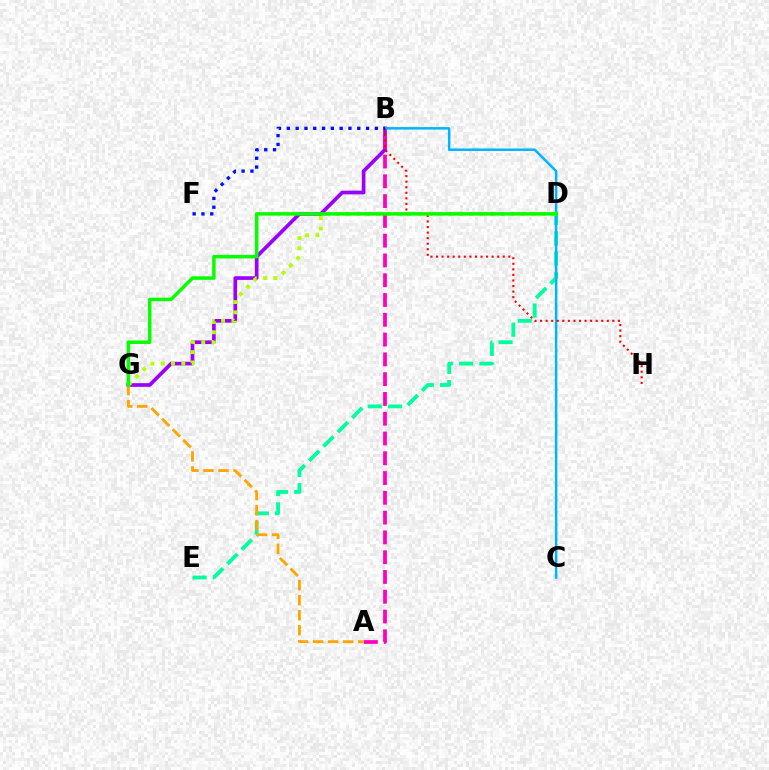{('D', 'E'): [{'color': '#00ff9d', 'line_style': 'dashed', 'thickness': 2.75}], ('B', 'G'): [{'color': '#9b00ff', 'line_style': 'solid', 'thickness': 2.65}], ('A', 'B'): [{'color': '#ff00bd', 'line_style': 'dashed', 'thickness': 2.69}], ('B', 'C'): [{'color': '#00b5ff', 'line_style': 'solid', 'thickness': 1.8}], ('B', 'H'): [{'color': '#ff0000', 'line_style': 'dotted', 'thickness': 1.51}], ('A', 'G'): [{'color': '#ffa500', 'line_style': 'dashed', 'thickness': 2.04}], ('D', 'G'): [{'color': '#b3ff00', 'line_style': 'dotted', 'thickness': 2.8}, {'color': '#08ff00', 'line_style': 'solid', 'thickness': 2.53}], ('B', 'F'): [{'color': '#0010ff', 'line_style': 'dotted', 'thickness': 2.39}]}